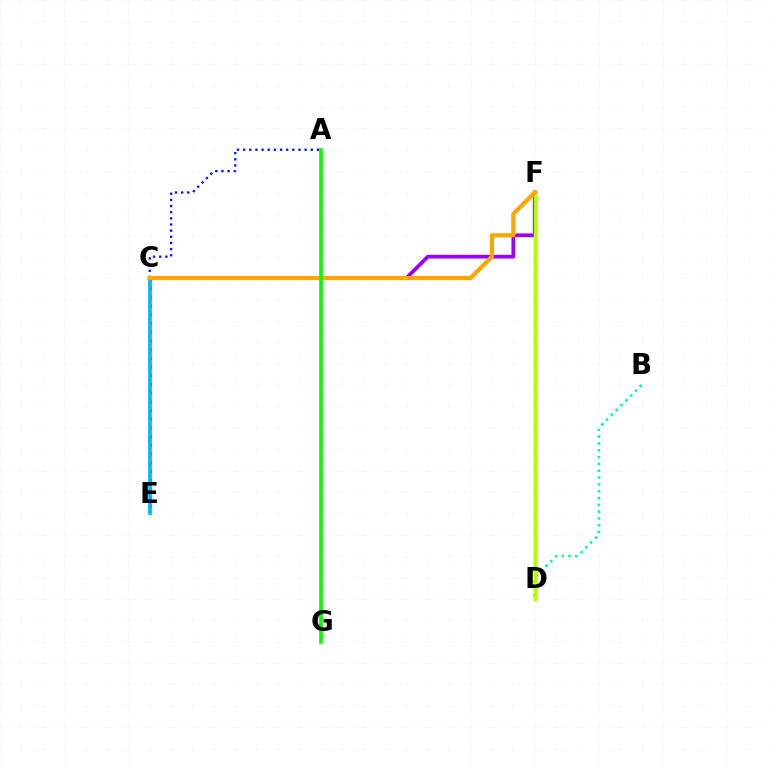{('C', 'E'): [{'color': '#ff00bd', 'line_style': 'dotted', 'thickness': 2.36}, {'color': '#00b5ff', 'line_style': 'solid', 'thickness': 2.64}], ('A', 'C'): [{'color': '#0010ff', 'line_style': 'dotted', 'thickness': 1.67}], ('B', 'D'): [{'color': '#00ff9d', 'line_style': 'dotted', 'thickness': 1.85}], ('D', 'F'): [{'color': '#ff0000', 'line_style': 'solid', 'thickness': 2.34}, {'color': '#b3ff00', 'line_style': 'solid', 'thickness': 2.43}], ('C', 'F'): [{'color': '#9b00ff', 'line_style': 'solid', 'thickness': 2.7}, {'color': '#ffa500', 'line_style': 'solid', 'thickness': 3.0}], ('A', 'G'): [{'color': '#08ff00', 'line_style': 'solid', 'thickness': 2.68}]}